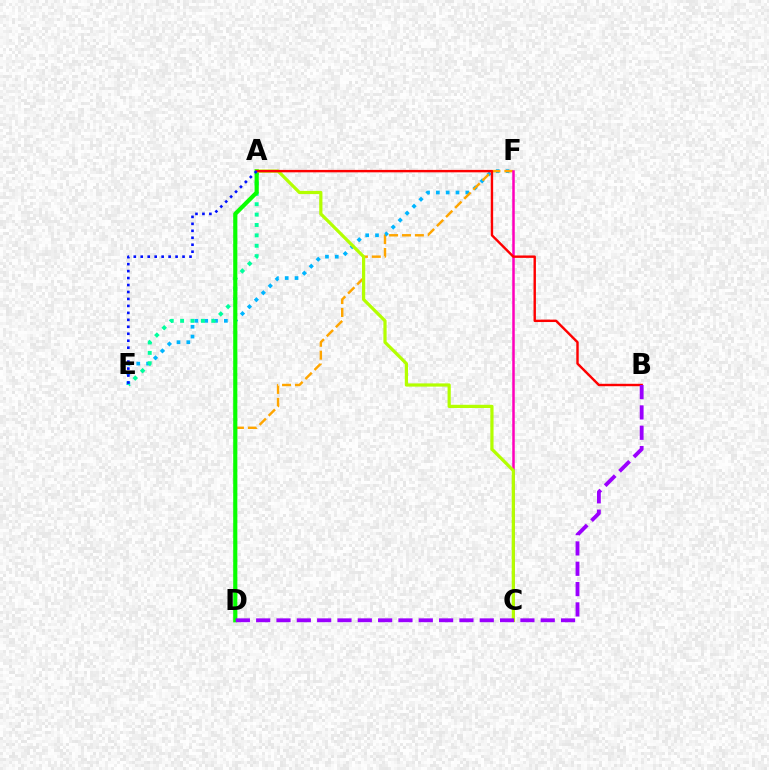{('E', 'F'): [{'color': '#00b5ff', 'line_style': 'dotted', 'thickness': 2.67}], ('D', 'F'): [{'color': '#ffa500', 'line_style': 'dashed', 'thickness': 1.75}], ('A', 'E'): [{'color': '#00ff9d', 'line_style': 'dotted', 'thickness': 2.82}, {'color': '#0010ff', 'line_style': 'dotted', 'thickness': 1.89}], ('A', 'D'): [{'color': '#08ff00', 'line_style': 'solid', 'thickness': 2.99}], ('C', 'F'): [{'color': '#ff00bd', 'line_style': 'solid', 'thickness': 1.81}], ('A', 'C'): [{'color': '#b3ff00', 'line_style': 'solid', 'thickness': 2.31}], ('A', 'B'): [{'color': '#ff0000', 'line_style': 'solid', 'thickness': 1.74}], ('B', 'D'): [{'color': '#9b00ff', 'line_style': 'dashed', 'thickness': 2.76}]}